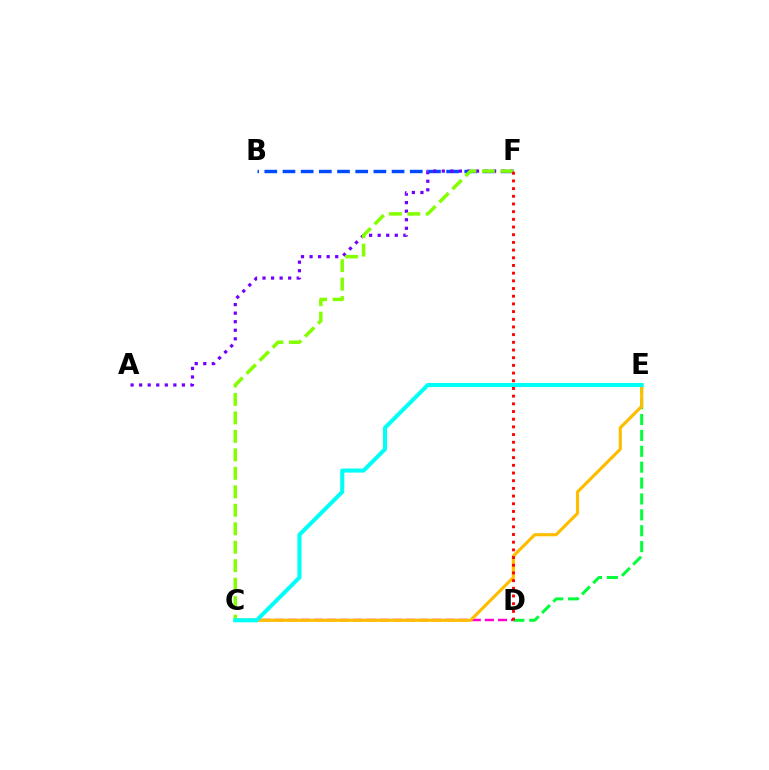{('D', 'E'): [{'color': '#00ff39', 'line_style': 'dashed', 'thickness': 2.16}], ('C', 'D'): [{'color': '#ff00cf', 'line_style': 'dashed', 'thickness': 1.79}], ('C', 'E'): [{'color': '#ffbd00', 'line_style': 'solid', 'thickness': 2.26}, {'color': '#00fff6', 'line_style': 'solid', 'thickness': 2.92}], ('B', 'F'): [{'color': '#004bff', 'line_style': 'dashed', 'thickness': 2.47}], ('A', 'F'): [{'color': '#7200ff', 'line_style': 'dotted', 'thickness': 2.32}], ('C', 'F'): [{'color': '#84ff00', 'line_style': 'dashed', 'thickness': 2.51}], ('D', 'F'): [{'color': '#ff0000', 'line_style': 'dotted', 'thickness': 2.09}]}